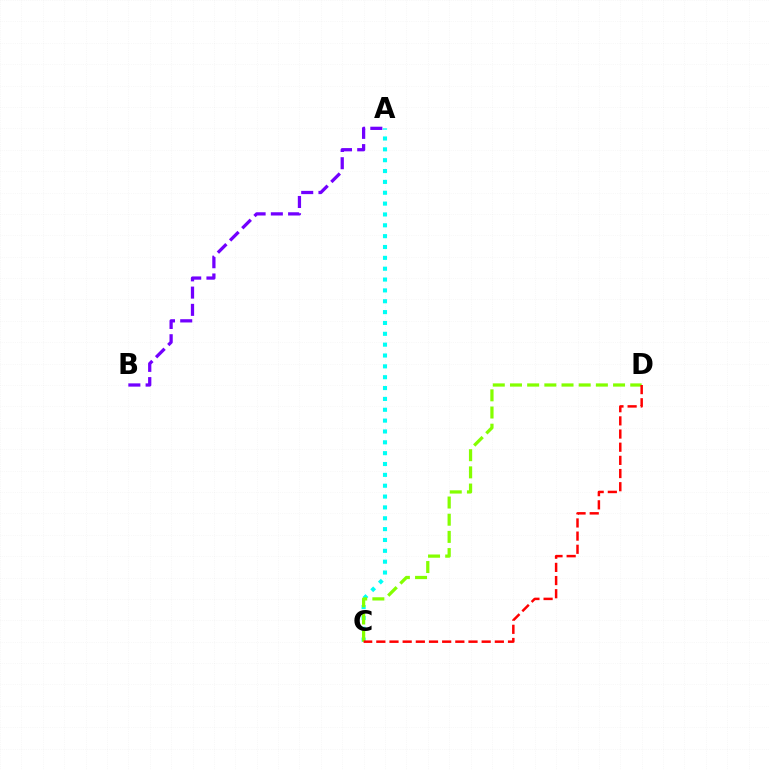{('A', 'B'): [{'color': '#7200ff', 'line_style': 'dashed', 'thickness': 2.34}], ('A', 'C'): [{'color': '#00fff6', 'line_style': 'dotted', 'thickness': 2.95}], ('C', 'D'): [{'color': '#84ff00', 'line_style': 'dashed', 'thickness': 2.33}, {'color': '#ff0000', 'line_style': 'dashed', 'thickness': 1.79}]}